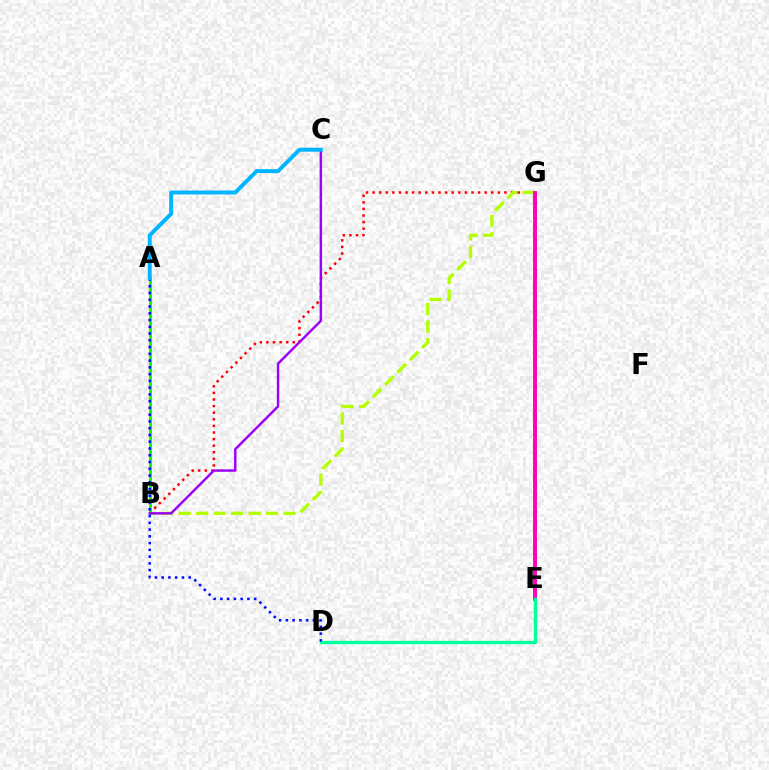{('B', 'G'): [{'color': '#ff0000', 'line_style': 'dotted', 'thickness': 1.79}, {'color': '#b3ff00', 'line_style': 'dashed', 'thickness': 2.38}], ('E', 'G'): [{'color': '#ffa500', 'line_style': 'dashed', 'thickness': 2.13}, {'color': '#ff00bd', 'line_style': 'solid', 'thickness': 2.82}], ('A', 'B'): [{'color': '#08ff00', 'line_style': 'solid', 'thickness': 2.15}], ('D', 'E'): [{'color': '#00ff9d', 'line_style': 'solid', 'thickness': 2.4}], ('B', 'C'): [{'color': '#9b00ff', 'line_style': 'solid', 'thickness': 1.75}], ('A', 'D'): [{'color': '#0010ff', 'line_style': 'dotted', 'thickness': 1.84}], ('A', 'C'): [{'color': '#00b5ff', 'line_style': 'solid', 'thickness': 2.83}]}